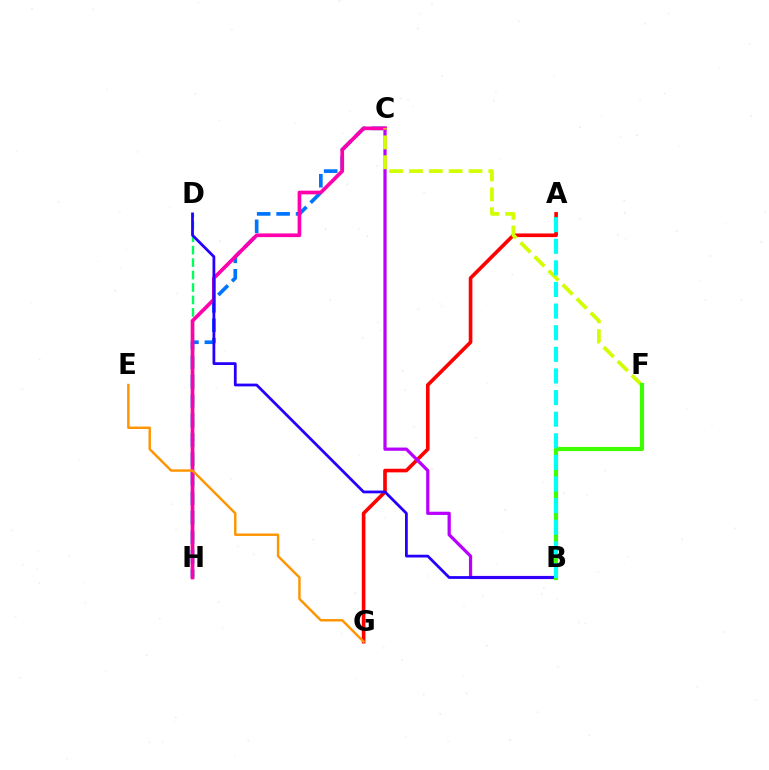{('D', 'H'): [{'color': '#00ff5c', 'line_style': 'dashed', 'thickness': 1.69}], ('A', 'G'): [{'color': '#ff0000', 'line_style': 'solid', 'thickness': 2.61}], ('B', 'C'): [{'color': '#b900ff', 'line_style': 'solid', 'thickness': 2.32}], ('C', 'H'): [{'color': '#0074ff', 'line_style': 'dashed', 'thickness': 2.64}, {'color': '#ff00ac', 'line_style': 'solid', 'thickness': 2.65}], ('B', 'D'): [{'color': '#2500ff', 'line_style': 'solid', 'thickness': 2.0}], ('C', 'F'): [{'color': '#d1ff00', 'line_style': 'dashed', 'thickness': 2.7}], ('E', 'G'): [{'color': '#ff9400', 'line_style': 'solid', 'thickness': 1.75}], ('B', 'F'): [{'color': '#3dff00', 'line_style': 'solid', 'thickness': 3.0}], ('A', 'B'): [{'color': '#00fff6', 'line_style': 'dashed', 'thickness': 2.94}]}